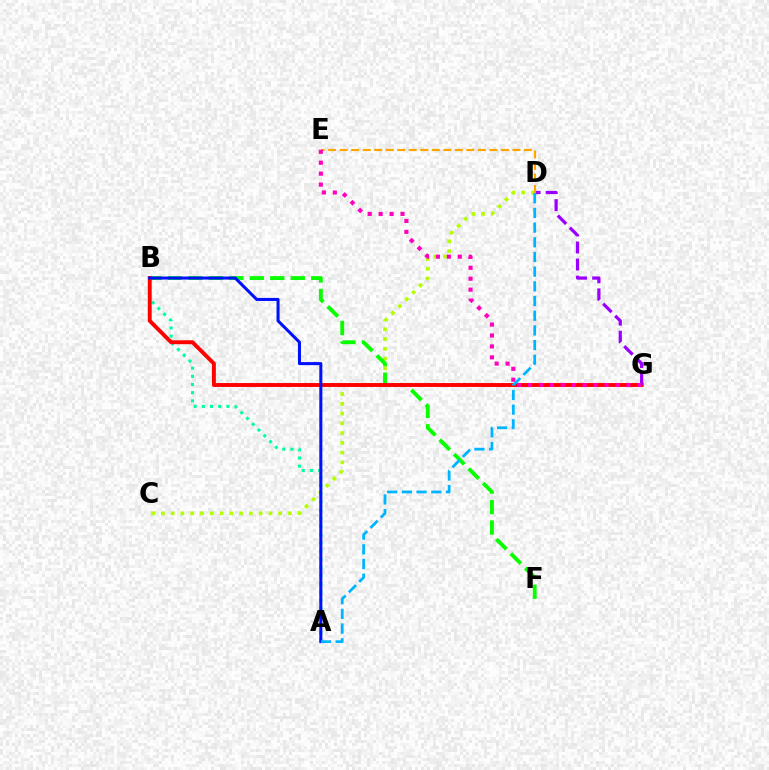{('C', 'D'): [{'color': '#b3ff00', 'line_style': 'dotted', 'thickness': 2.66}], ('A', 'B'): [{'color': '#00ff9d', 'line_style': 'dotted', 'thickness': 2.22}, {'color': '#0010ff', 'line_style': 'solid', 'thickness': 2.19}], ('B', 'F'): [{'color': '#08ff00', 'line_style': 'dashed', 'thickness': 2.78}], ('B', 'G'): [{'color': '#ff0000', 'line_style': 'solid', 'thickness': 2.81}], ('D', 'G'): [{'color': '#9b00ff', 'line_style': 'dashed', 'thickness': 2.32}], ('D', 'E'): [{'color': '#ffa500', 'line_style': 'dashed', 'thickness': 1.56}], ('E', 'G'): [{'color': '#ff00bd', 'line_style': 'dotted', 'thickness': 2.97}], ('A', 'D'): [{'color': '#00b5ff', 'line_style': 'dashed', 'thickness': 1.99}]}